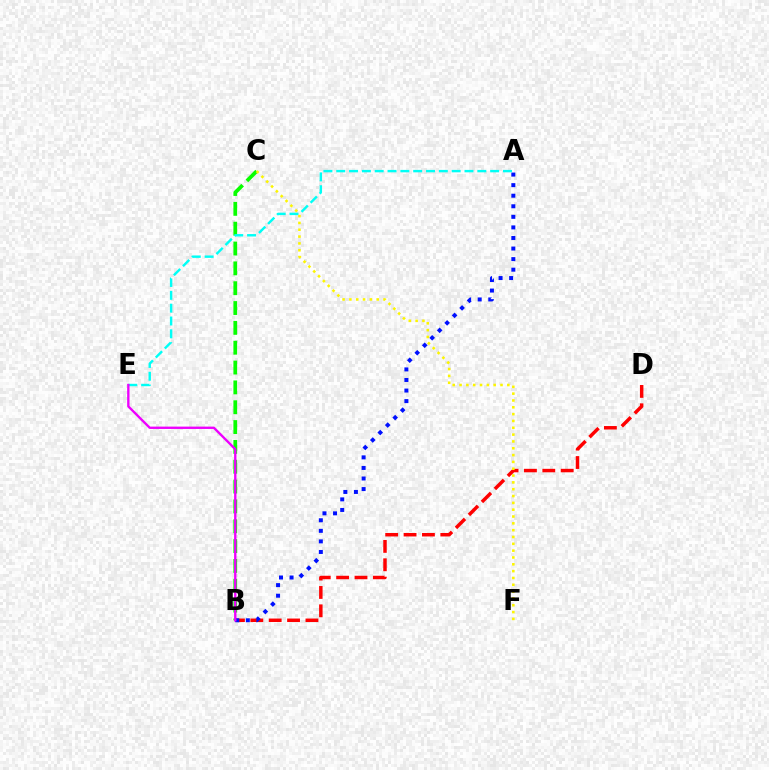{('B', 'C'): [{'color': '#08ff00', 'line_style': 'dashed', 'thickness': 2.69}], ('B', 'D'): [{'color': '#ff0000', 'line_style': 'dashed', 'thickness': 2.5}], ('A', 'B'): [{'color': '#0010ff', 'line_style': 'dotted', 'thickness': 2.87}], ('A', 'E'): [{'color': '#00fff6', 'line_style': 'dashed', 'thickness': 1.74}], ('C', 'F'): [{'color': '#fcf500', 'line_style': 'dotted', 'thickness': 1.85}], ('B', 'E'): [{'color': '#ee00ff', 'line_style': 'solid', 'thickness': 1.69}]}